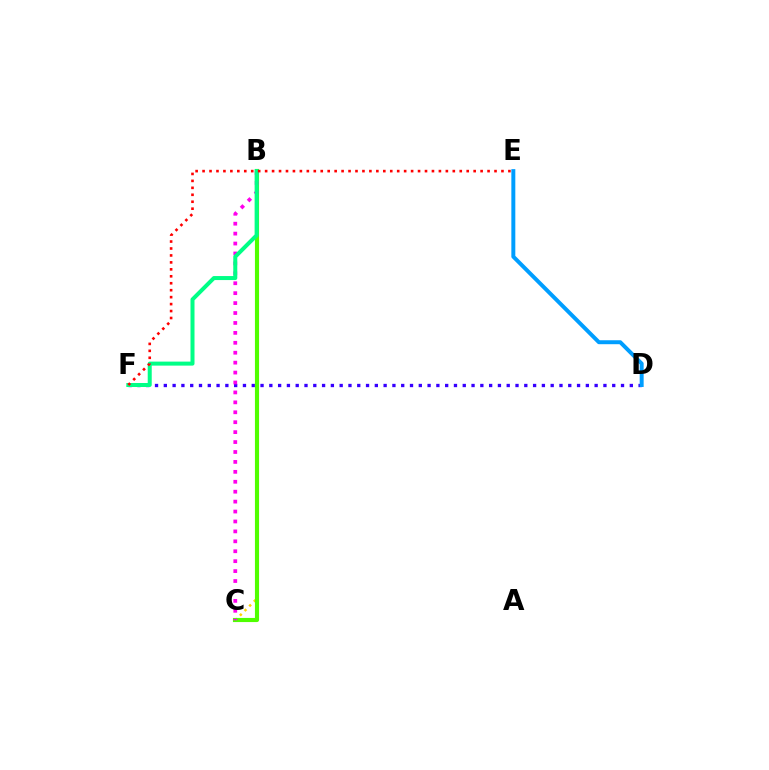{('B', 'C'): [{'color': '#ffd500', 'line_style': 'dotted', 'thickness': 1.79}, {'color': '#4fff00', 'line_style': 'solid', 'thickness': 2.98}, {'color': '#ff00ed', 'line_style': 'dotted', 'thickness': 2.7}], ('D', 'F'): [{'color': '#3700ff', 'line_style': 'dotted', 'thickness': 2.39}], ('D', 'E'): [{'color': '#009eff', 'line_style': 'solid', 'thickness': 2.85}], ('B', 'F'): [{'color': '#00ff86', 'line_style': 'solid', 'thickness': 2.89}], ('E', 'F'): [{'color': '#ff0000', 'line_style': 'dotted', 'thickness': 1.89}]}